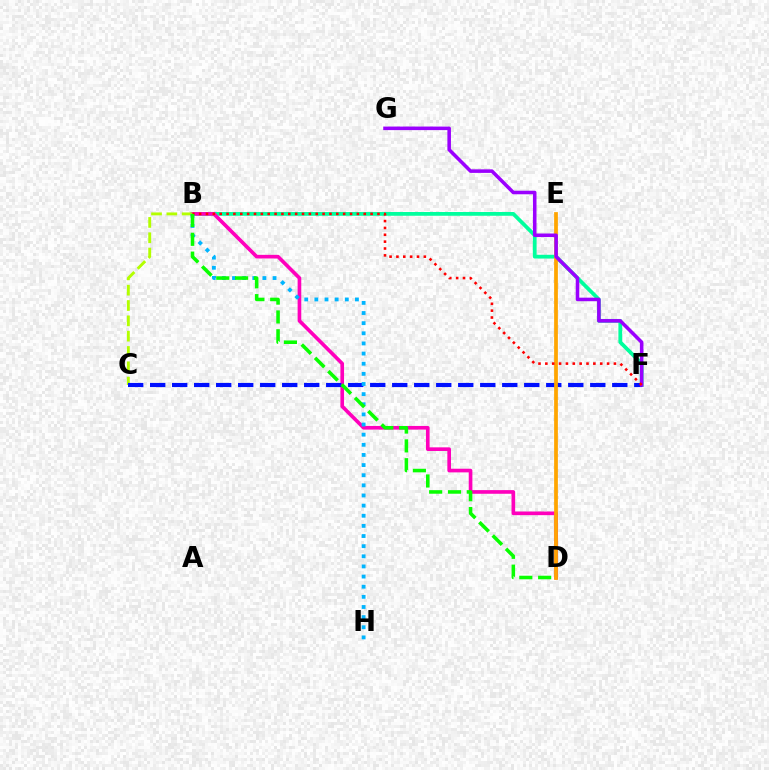{('B', 'F'): [{'color': '#00ff9d', 'line_style': 'solid', 'thickness': 2.7}, {'color': '#ff0000', 'line_style': 'dotted', 'thickness': 1.86}], ('B', 'D'): [{'color': '#ff00bd', 'line_style': 'solid', 'thickness': 2.63}, {'color': '#08ff00', 'line_style': 'dashed', 'thickness': 2.56}], ('B', 'C'): [{'color': '#b3ff00', 'line_style': 'dashed', 'thickness': 2.08}], ('C', 'F'): [{'color': '#0010ff', 'line_style': 'dashed', 'thickness': 2.99}], ('D', 'E'): [{'color': '#ffa500', 'line_style': 'solid', 'thickness': 2.7}], ('B', 'H'): [{'color': '#00b5ff', 'line_style': 'dotted', 'thickness': 2.75}], ('F', 'G'): [{'color': '#9b00ff', 'line_style': 'solid', 'thickness': 2.56}]}